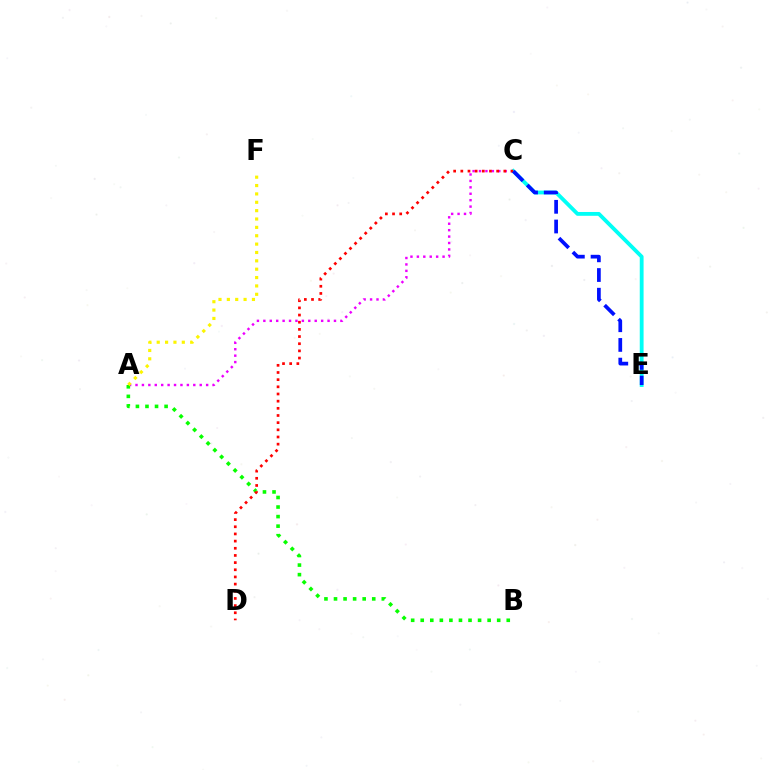{('A', 'C'): [{'color': '#ee00ff', 'line_style': 'dotted', 'thickness': 1.74}], ('C', 'E'): [{'color': '#00fff6', 'line_style': 'solid', 'thickness': 2.76}, {'color': '#0010ff', 'line_style': 'dashed', 'thickness': 2.68}], ('A', 'B'): [{'color': '#08ff00', 'line_style': 'dotted', 'thickness': 2.6}], ('C', 'D'): [{'color': '#ff0000', 'line_style': 'dotted', 'thickness': 1.95}], ('A', 'F'): [{'color': '#fcf500', 'line_style': 'dotted', 'thickness': 2.27}]}